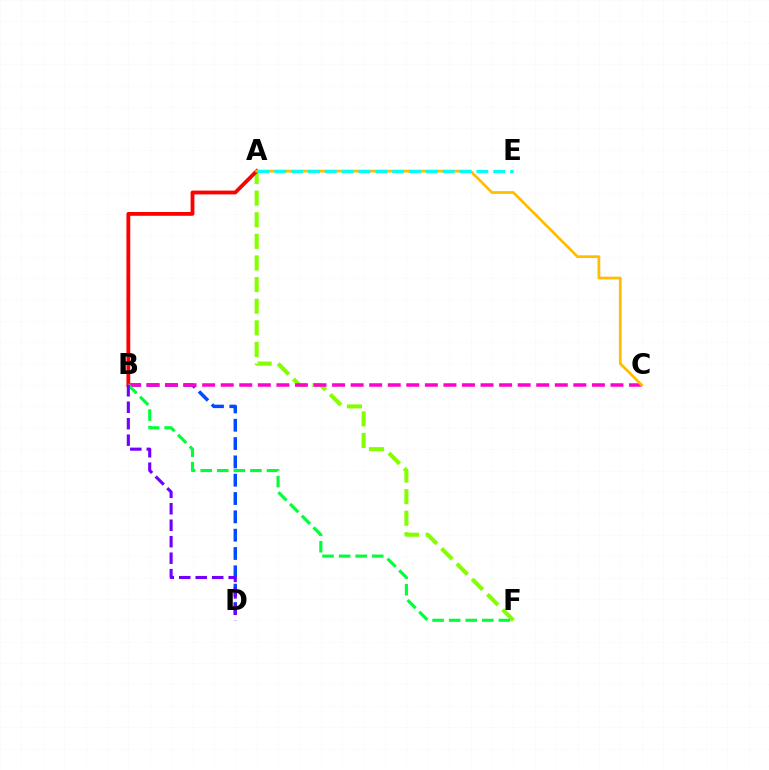{('A', 'F'): [{'color': '#84ff00', 'line_style': 'dashed', 'thickness': 2.94}], ('A', 'B'): [{'color': '#ff0000', 'line_style': 'solid', 'thickness': 2.74}], ('B', 'D'): [{'color': '#004bff', 'line_style': 'dashed', 'thickness': 2.49}, {'color': '#7200ff', 'line_style': 'dashed', 'thickness': 2.24}], ('B', 'C'): [{'color': '#ff00cf', 'line_style': 'dashed', 'thickness': 2.52}], ('B', 'F'): [{'color': '#00ff39', 'line_style': 'dashed', 'thickness': 2.25}], ('A', 'C'): [{'color': '#ffbd00', 'line_style': 'solid', 'thickness': 1.97}], ('A', 'E'): [{'color': '#00fff6', 'line_style': 'dashed', 'thickness': 2.29}]}